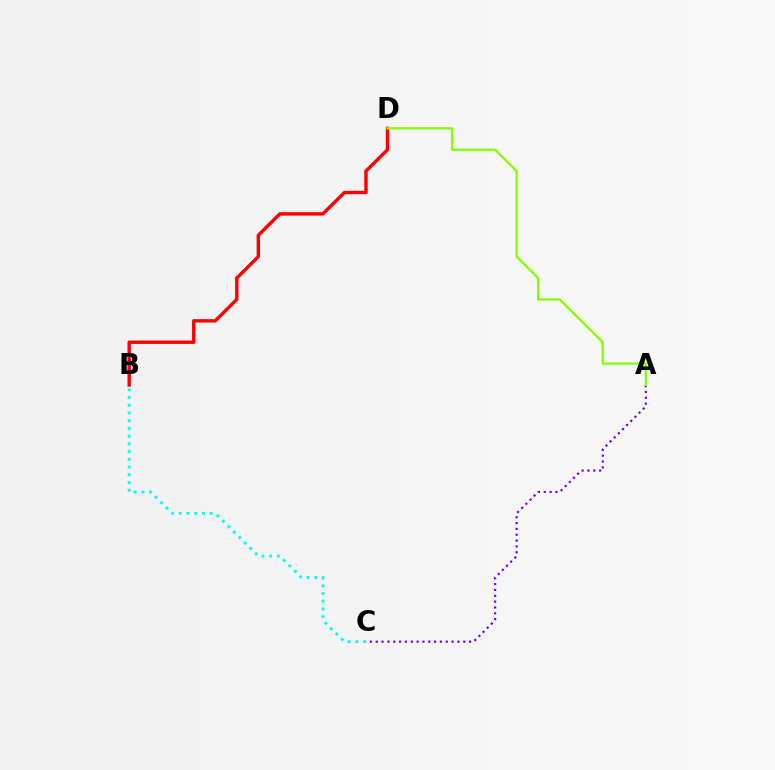{('B', 'D'): [{'color': '#ff0000', 'line_style': 'solid', 'thickness': 2.45}], ('B', 'C'): [{'color': '#00fff6', 'line_style': 'dotted', 'thickness': 2.1}], ('A', 'C'): [{'color': '#7200ff', 'line_style': 'dotted', 'thickness': 1.59}], ('A', 'D'): [{'color': '#84ff00', 'line_style': 'solid', 'thickness': 1.66}]}